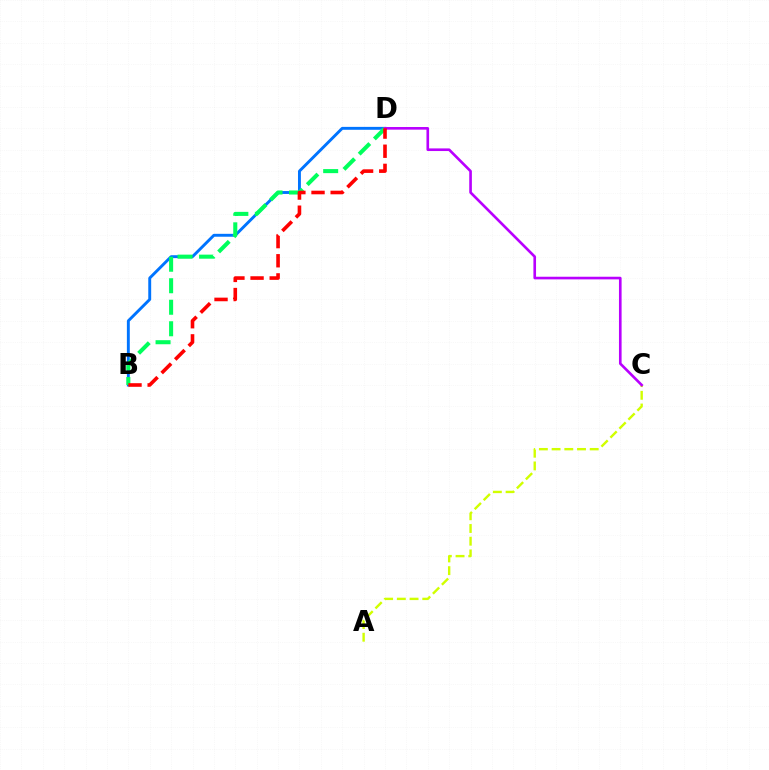{('B', 'D'): [{'color': '#0074ff', 'line_style': 'solid', 'thickness': 2.09}, {'color': '#00ff5c', 'line_style': 'dashed', 'thickness': 2.92}, {'color': '#ff0000', 'line_style': 'dashed', 'thickness': 2.6}], ('A', 'C'): [{'color': '#d1ff00', 'line_style': 'dashed', 'thickness': 1.73}], ('C', 'D'): [{'color': '#b900ff', 'line_style': 'solid', 'thickness': 1.9}]}